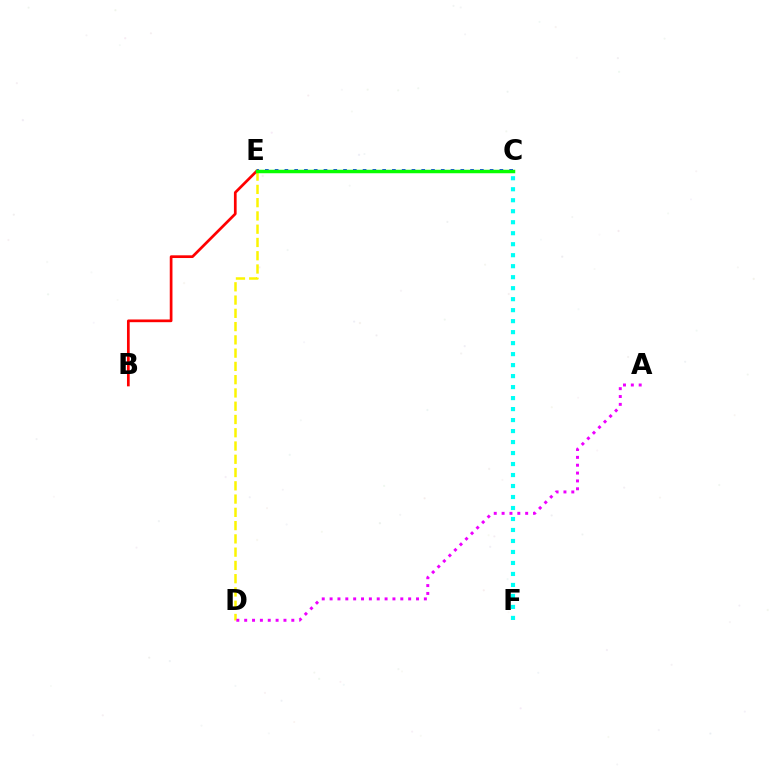{('D', 'E'): [{'color': '#fcf500', 'line_style': 'dashed', 'thickness': 1.8}], ('C', 'F'): [{'color': '#00fff6', 'line_style': 'dotted', 'thickness': 2.99}], ('C', 'E'): [{'color': '#0010ff', 'line_style': 'dotted', 'thickness': 2.66}, {'color': '#08ff00', 'line_style': 'solid', 'thickness': 2.51}], ('B', 'E'): [{'color': '#ff0000', 'line_style': 'solid', 'thickness': 1.95}], ('A', 'D'): [{'color': '#ee00ff', 'line_style': 'dotted', 'thickness': 2.13}]}